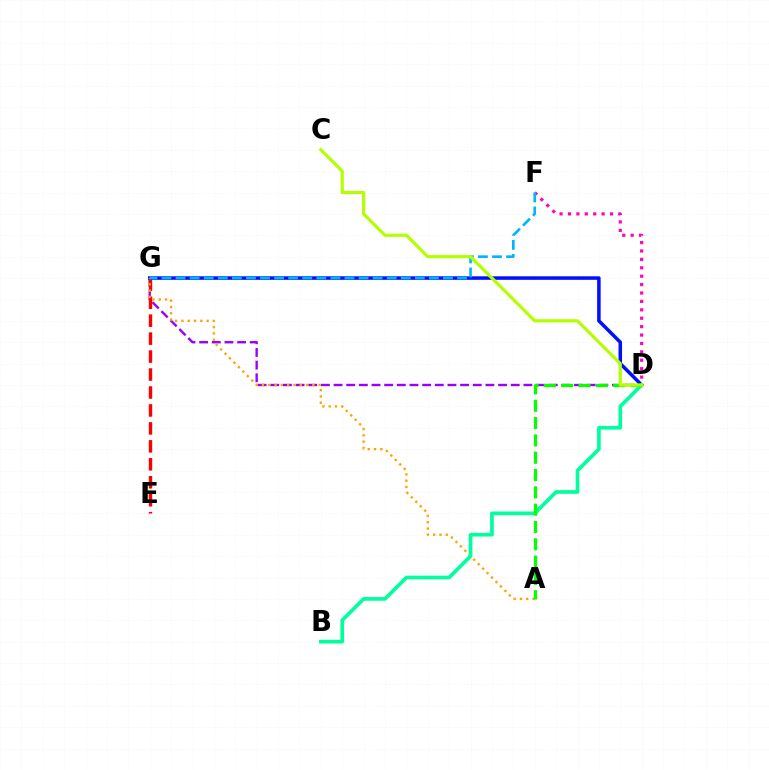{('D', 'G'): [{'color': '#9b00ff', 'line_style': 'dashed', 'thickness': 1.72}, {'color': '#0010ff', 'line_style': 'solid', 'thickness': 2.53}], ('E', 'G'): [{'color': '#ff0000', 'line_style': 'dashed', 'thickness': 2.44}], ('A', 'G'): [{'color': '#ffa500', 'line_style': 'dotted', 'thickness': 1.71}], ('D', 'F'): [{'color': '#ff00bd', 'line_style': 'dotted', 'thickness': 2.28}], ('B', 'D'): [{'color': '#00ff9d', 'line_style': 'solid', 'thickness': 2.64}], ('F', 'G'): [{'color': '#00b5ff', 'line_style': 'dashed', 'thickness': 1.91}], ('A', 'D'): [{'color': '#08ff00', 'line_style': 'dashed', 'thickness': 2.35}], ('C', 'D'): [{'color': '#b3ff00', 'line_style': 'solid', 'thickness': 2.28}]}